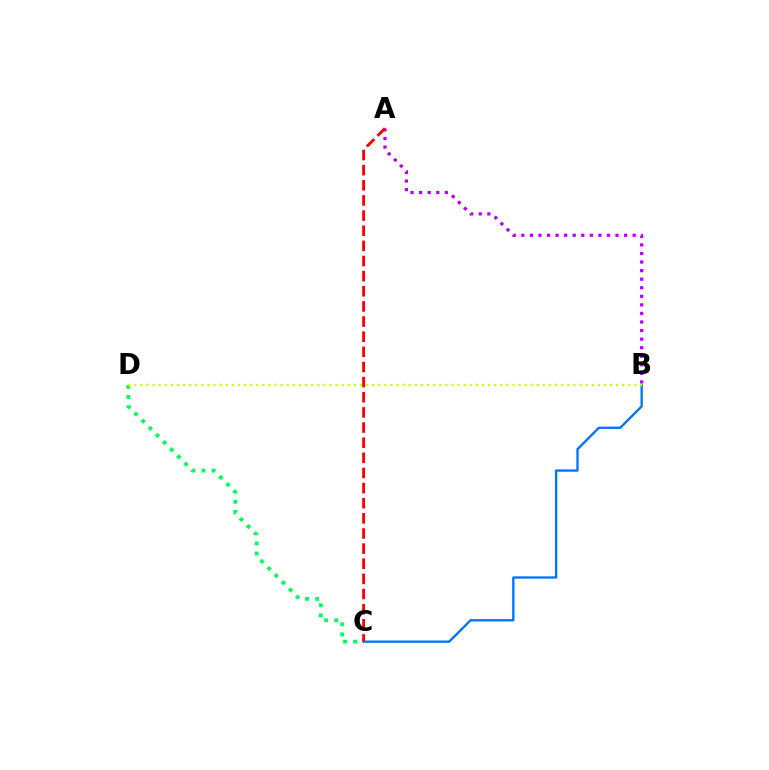{('A', 'B'): [{'color': '#b900ff', 'line_style': 'dotted', 'thickness': 2.33}], ('C', 'D'): [{'color': '#00ff5c', 'line_style': 'dotted', 'thickness': 2.74}], ('B', 'C'): [{'color': '#0074ff', 'line_style': 'solid', 'thickness': 1.67}], ('A', 'C'): [{'color': '#ff0000', 'line_style': 'dashed', 'thickness': 2.06}], ('B', 'D'): [{'color': '#d1ff00', 'line_style': 'dotted', 'thickness': 1.66}]}